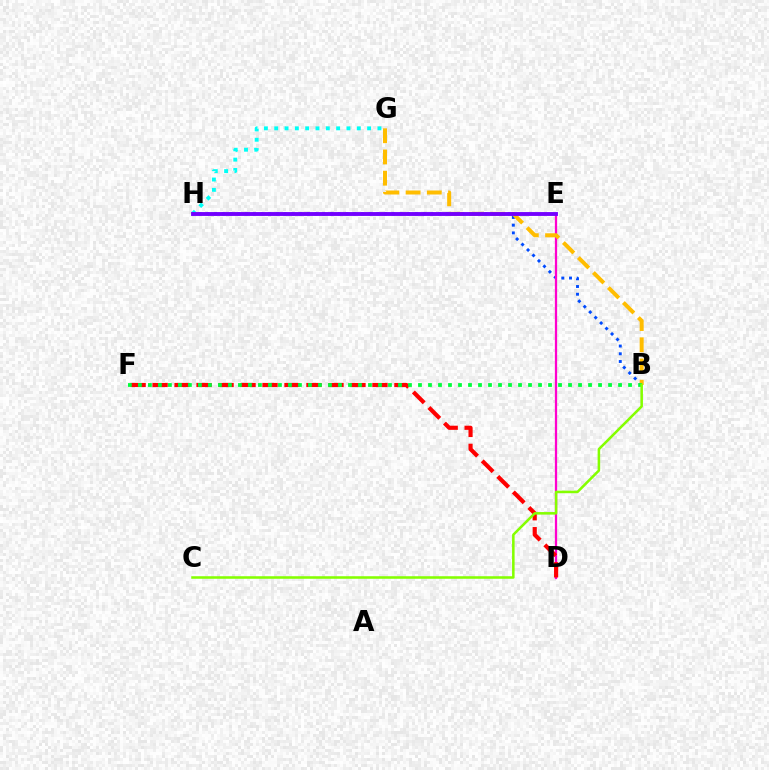{('G', 'H'): [{'color': '#00fff6', 'line_style': 'dotted', 'thickness': 2.8}], ('B', 'H'): [{'color': '#004bff', 'line_style': 'dotted', 'thickness': 2.1}], ('D', 'E'): [{'color': '#ff00cf', 'line_style': 'solid', 'thickness': 1.63}], ('B', 'G'): [{'color': '#ffbd00', 'line_style': 'dashed', 'thickness': 2.88}], ('D', 'F'): [{'color': '#ff0000', 'line_style': 'dashed', 'thickness': 2.99}], ('B', 'F'): [{'color': '#00ff39', 'line_style': 'dotted', 'thickness': 2.72}], ('E', 'H'): [{'color': '#7200ff', 'line_style': 'solid', 'thickness': 2.79}], ('B', 'C'): [{'color': '#84ff00', 'line_style': 'solid', 'thickness': 1.83}]}